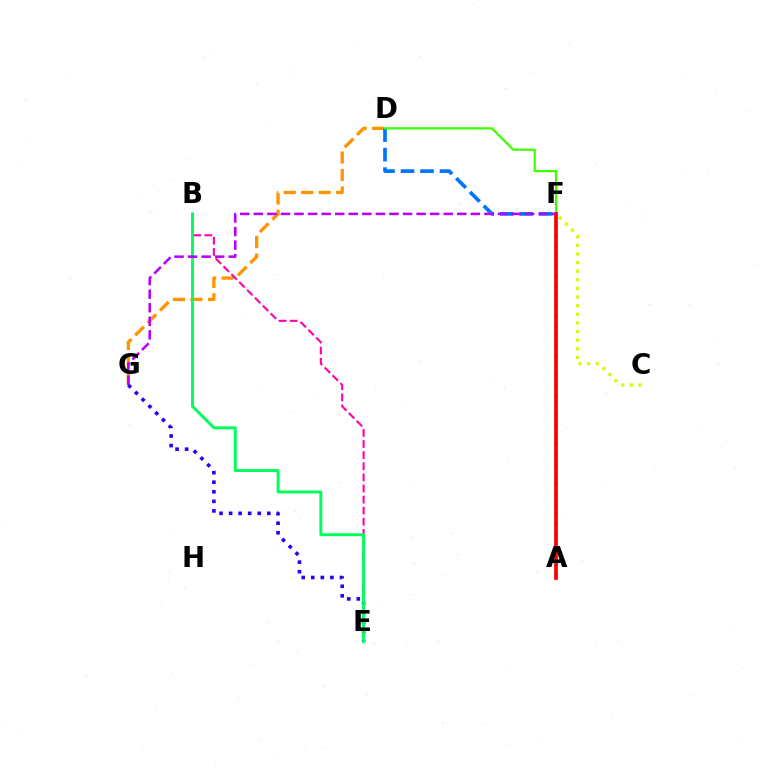{('D', 'G'): [{'color': '#ff9400', 'line_style': 'dashed', 'thickness': 2.38}], ('B', 'E'): [{'color': '#ff00ac', 'line_style': 'dashed', 'thickness': 1.51}, {'color': '#00ff5c', 'line_style': 'solid', 'thickness': 2.12}], ('C', 'F'): [{'color': '#d1ff00', 'line_style': 'dotted', 'thickness': 2.34}], ('A', 'F'): [{'color': '#00fff6', 'line_style': 'dotted', 'thickness': 2.71}, {'color': '#ff0000', 'line_style': 'solid', 'thickness': 2.66}], ('D', 'F'): [{'color': '#0074ff', 'line_style': 'dashed', 'thickness': 2.65}, {'color': '#3dff00', 'line_style': 'solid', 'thickness': 1.63}], ('E', 'G'): [{'color': '#2500ff', 'line_style': 'dotted', 'thickness': 2.6}], ('F', 'G'): [{'color': '#b900ff', 'line_style': 'dashed', 'thickness': 1.84}]}